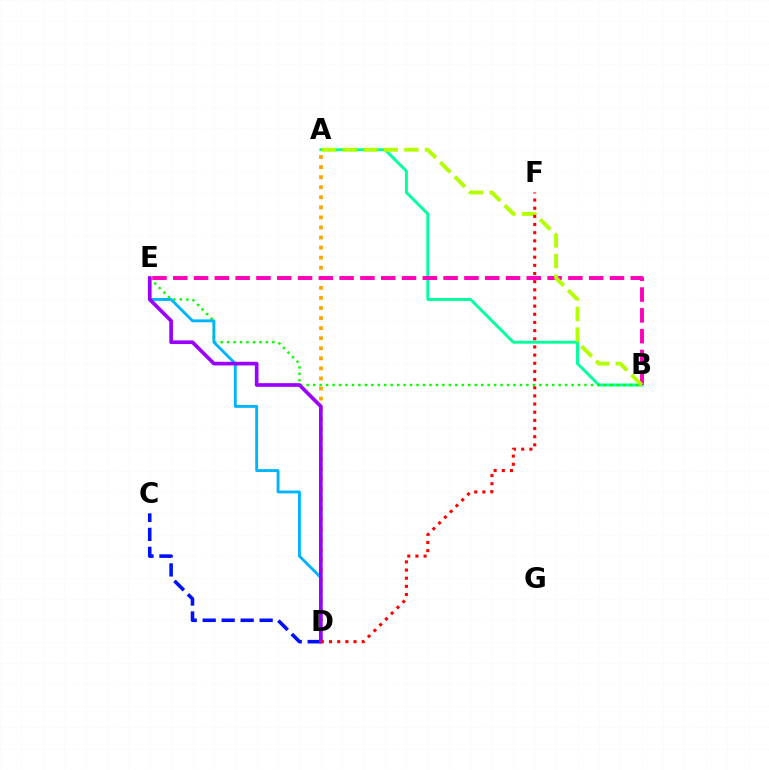{('A', 'B'): [{'color': '#00ff9d', 'line_style': 'solid', 'thickness': 2.11}, {'color': '#b3ff00', 'line_style': 'dashed', 'thickness': 2.8}], ('A', 'D'): [{'color': '#ffa500', 'line_style': 'dotted', 'thickness': 2.73}], ('C', 'D'): [{'color': '#0010ff', 'line_style': 'dashed', 'thickness': 2.58}], ('B', 'E'): [{'color': '#08ff00', 'line_style': 'dotted', 'thickness': 1.76}, {'color': '#ff00bd', 'line_style': 'dashed', 'thickness': 2.83}], ('D', 'E'): [{'color': '#00b5ff', 'line_style': 'solid', 'thickness': 2.08}, {'color': '#9b00ff', 'line_style': 'solid', 'thickness': 2.65}], ('D', 'F'): [{'color': '#ff0000', 'line_style': 'dotted', 'thickness': 2.22}]}